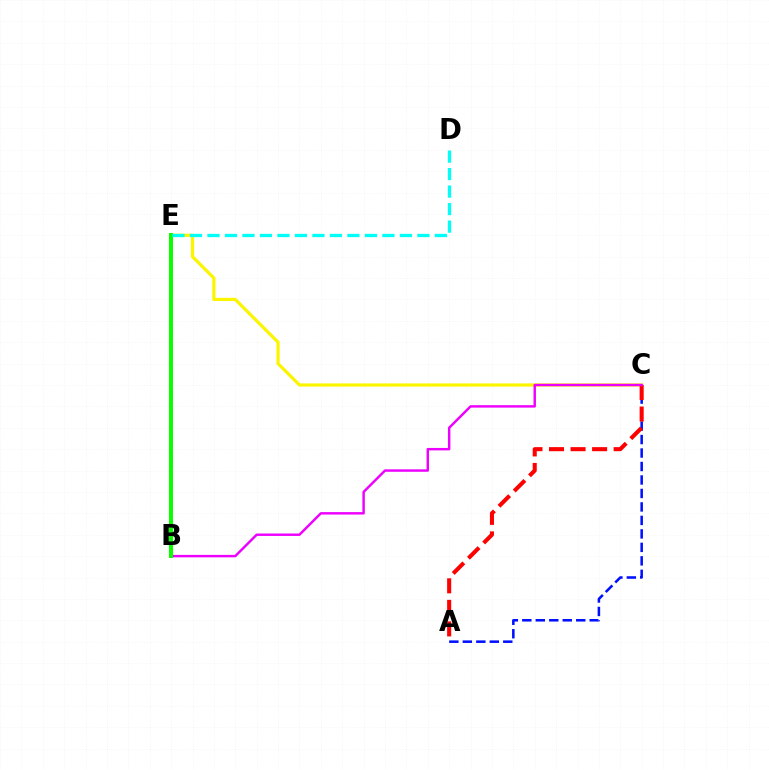{('A', 'C'): [{'color': '#0010ff', 'line_style': 'dashed', 'thickness': 1.83}, {'color': '#ff0000', 'line_style': 'dashed', 'thickness': 2.93}], ('C', 'E'): [{'color': '#fcf500', 'line_style': 'solid', 'thickness': 2.31}], ('B', 'C'): [{'color': '#ee00ff', 'line_style': 'solid', 'thickness': 1.76}], ('B', 'E'): [{'color': '#08ff00', 'line_style': 'solid', 'thickness': 2.87}], ('D', 'E'): [{'color': '#00fff6', 'line_style': 'dashed', 'thickness': 2.38}]}